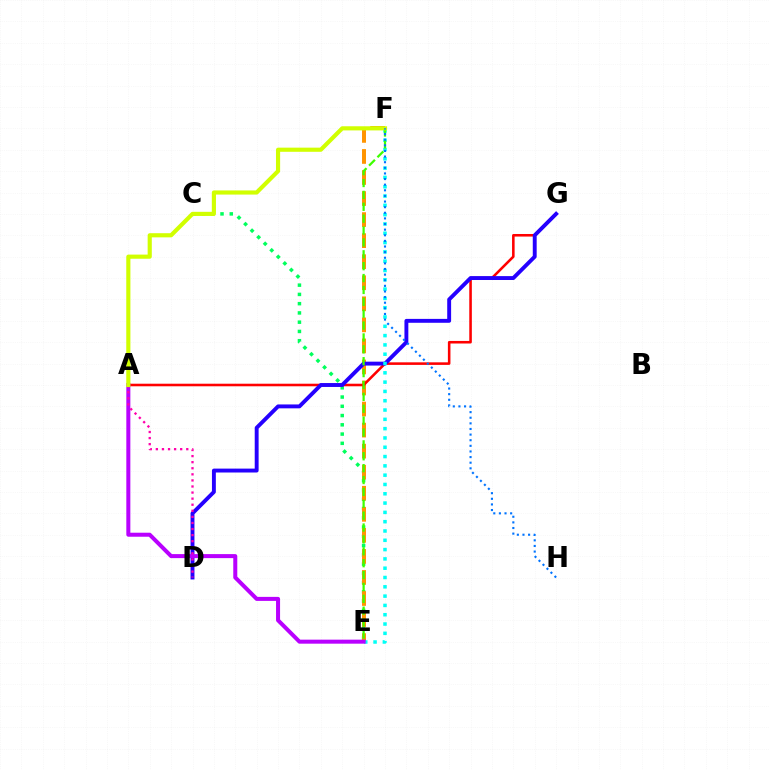{('C', 'E'): [{'color': '#00ff5c', 'line_style': 'dotted', 'thickness': 2.52}], ('E', 'F'): [{'color': '#ff9400', 'line_style': 'dashed', 'thickness': 2.86}, {'color': '#00fff6', 'line_style': 'dotted', 'thickness': 2.53}, {'color': '#3dff00', 'line_style': 'dashed', 'thickness': 1.61}], ('A', 'G'): [{'color': '#ff0000', 'line_style': 'solid', 'thickness': 1.85}], ('D', 'G'): [{'color': '#2500ff', 'line_style': 'solid', 'thickness': 2.81}], ('A', 'E'): [{'color': '#b900ff', 'line_style': 'solid', 'thickness': 2.89}], ('A', 'D'): [{'color': '#ff00ac', 'line_style': 'dotted', 'thickness': 1.65}], ('A', 'F'): [{'color': '#d1ff00', 'line_style': 'solid', 'thickness': 2.99}], ('F', 'H'): [{'color': '#0074ff', 'line_style': 'dotted', 'thickness': 1.53}]}